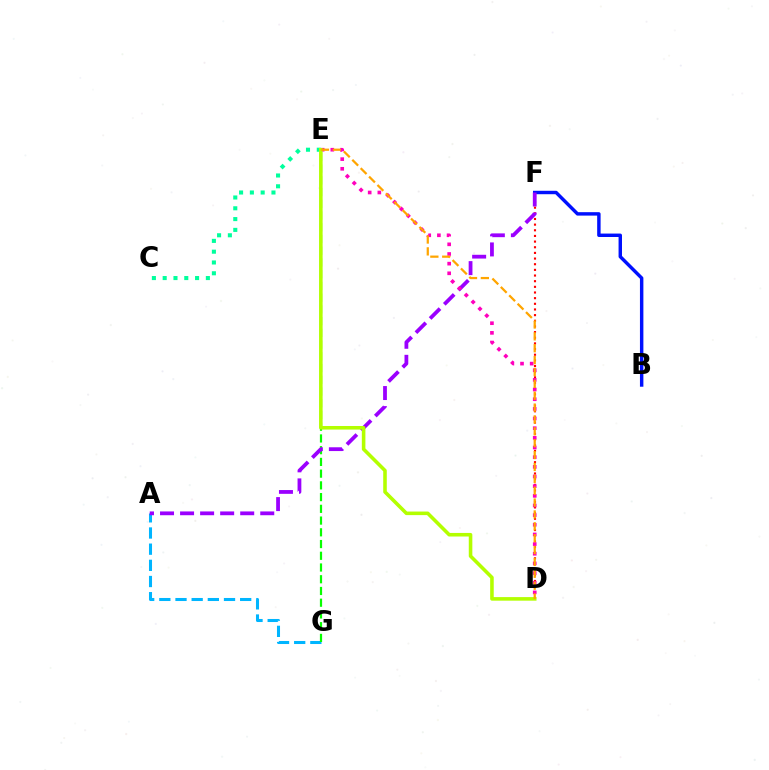{('D', 'F'): [{'color': '#ff0000', 'line_style': 'dotted', 'thickness': 1.54}], ('B', 'F'): [{'color': '#0010ff', 'line_style': 'solid', 'thickness': 2.47}], ('A', 'G'): [{'color': '#00b5ff', 'line_style': 'dashed', 'thickness': 2.2}], ('C', 'E'): [{'color': '#00ff9d', 'line_style': 'dotted', 'thickness': 2.93}], ('E', 'G'): [{'color': '#08ff00', 'line_style': 'dashed', 'thickness': 1.59}], ('A', 'F'): [{'color': '#9b00ff', 'line_style': 'dashed', 'thickness': 2.72}], ('D', 'E'): [{'color': '#ff00bd', 'line_style': 'dotted', 'thickness': 2.62}, {'color': '#b3ff00', 'line_style': 'solid', 'thickness': 2.57}, {'color': '#ffa500', 'line_style': 'dashed', 'thickness': 1.61}]}